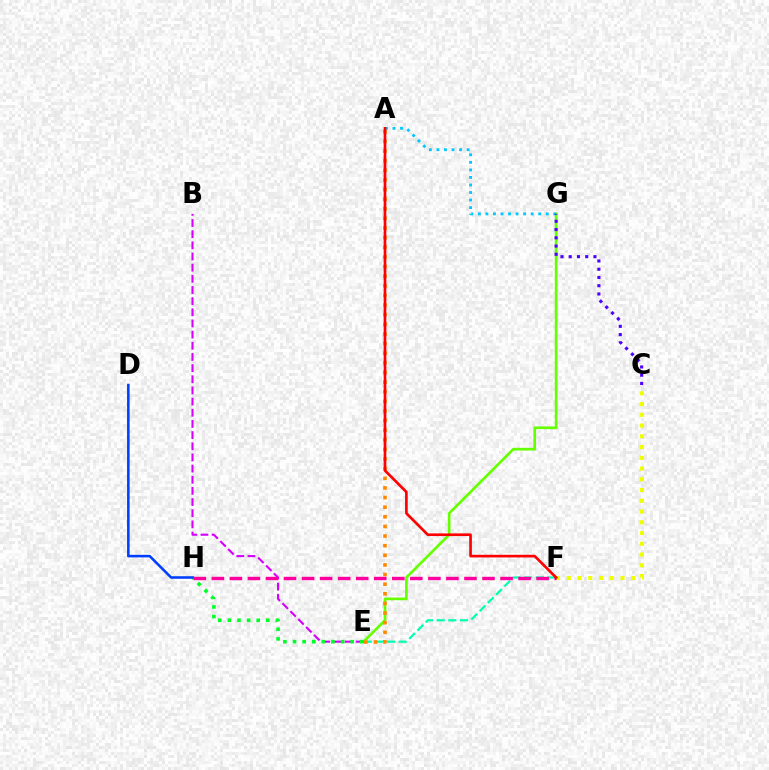{('E', 'F'): [{'color': '#00ffaf', 'line_style': 'dashed', 'thickness': 1.59}], ('E', 'G'): [{'color': '#66ff00', 'line_style': 'solid', 'thickness': 1.93}], ('A', 'G'): [{'color': '#00c7ff', 'line_style': 'dotted', 'thickness': 2.05}], ('C', 'G'): [{'color': '#4f00ff', 'line_style': 'dotted', 'thickness': 2.24}], ('B', 'E'): [{'color': '#d600ff', 'line_style': 'dashed', 'thickness': 1.52}], ('A', 'E'): [{'color': '#ff8800', 'line_style': 'dotted', 'thickness': 2.62}], ('E', 'H'): [{'color': '#00ff27', 'line_style': 'dotted', 'thickness': 2.61}], ('C', 'F'): [{'color': '#eeff00', 'line_style': 'dotted', 'thickness': 2.92}], ('F', 'H'): [{'color': '#ff00a0', 'line_style': 'dashed', 'thickness': 2.45}], ('D', 'H'): [{'color': '#003fff', 'line_style': 'solid', 'thickness': 1.85}], ('A', 'F'): [{'color': '#ff0000', 'line_style': 'solid', 'thickness': 1.92}]}